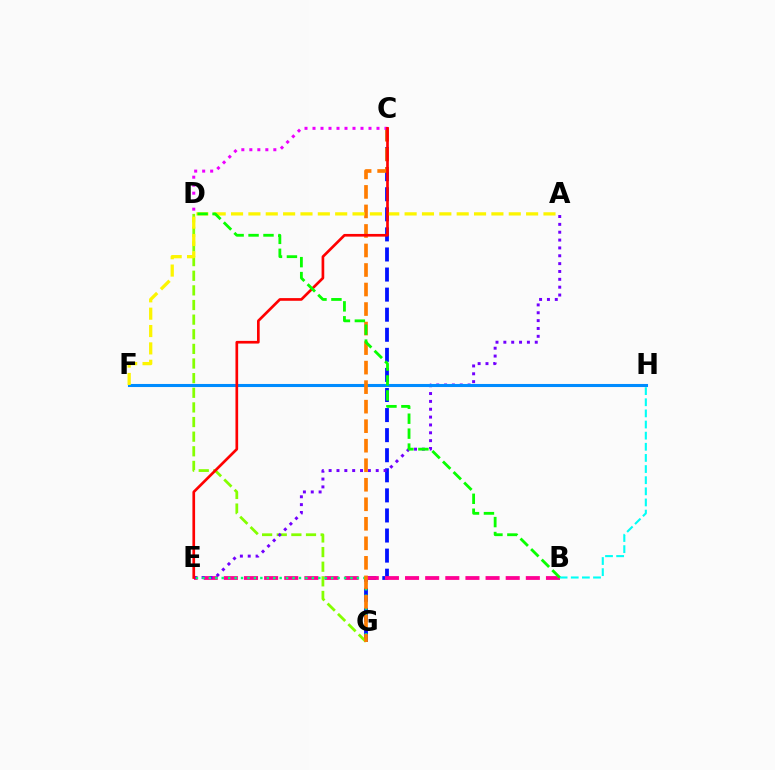{('C', 'G'): [{'color': '#0010ff', 'line_style': 'dashed', 'thickness': 2.73}, {'color': '#ff7c00', 'line_style': 'dashed', 'thickness': 2.65}], ('B', 'E'): [{'color': '#ff0094', 'line_style': 'dashed', 'thickness': 2.73}], ('D', 'G'): [{'color': '#84ff00', 'line_style': 'dashed', 'thickness': 1.99}], ('A', 'E'): [{'color': '#7200ff', 'line_style': 'dotted', 'thickness': 2.13}], ('E', 'G'): [{'color': '#00ff74', 'line_style': 'dotted', 'thickness': 1.75}], ('F', 'H'): [{'color': '#008cff', 'line_style': 'solid', 'thickness': 2.21}], ('A', 'F'): [{'color': '#fcf500', 'line_style': 'dashed', 'thickness': 2.36}], ('B', 'H'): [{'color': '#00fff6', 'line_style': 'dashed', 'thickness': 1.51}], ('C', 'D'): [{'color': '#ee00ff', 'line_style': 'dotted', 'thickness': 2.17}], ('C', 'E'): [{'color': '#ff0000', 'line_style': 'solid', 'thickness': 1.93}], ('B', 'D'): [{'color': '#08ff00', 'line_style': 'dashed', 'thickness': 2.03}]}